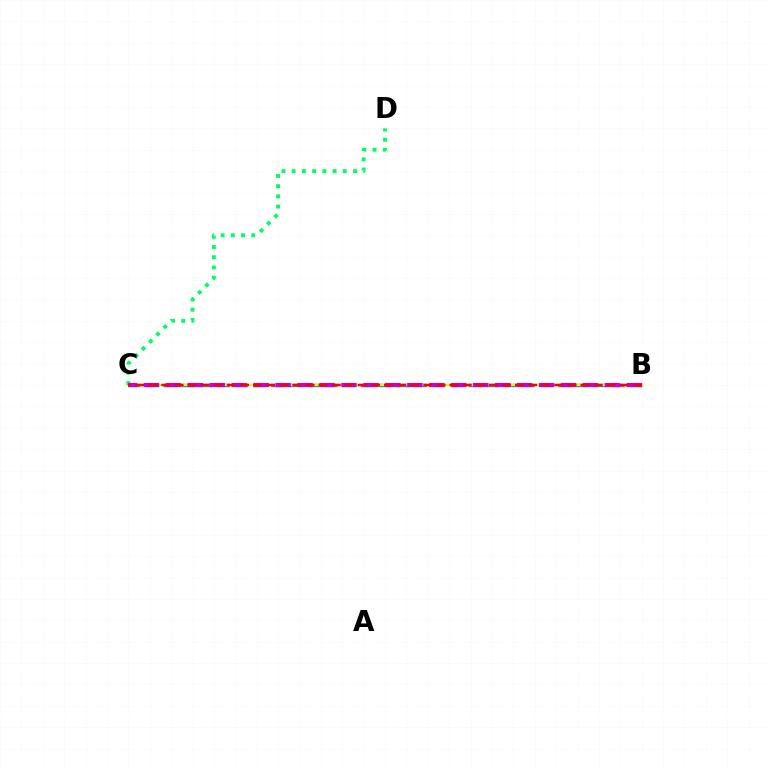{('B', 'C'): [{'color': '#0074ff', 'line_style': 'dashed', 'thickness': 2.44}, {'color': '#d1ff00', 'line_style': 'solid', 'thickness': 1.77}, {'color': '#b900ff', 'line_style': 'dashed', 'thickness': 2.98}, {'color': '#ff0000', 'line_style': 'dashed', 'thickness': 1.78}], ('C', 'D'): [{'color': '#00ff5c', 'line_style': 'dotted', 'thickness': 2.78}]}